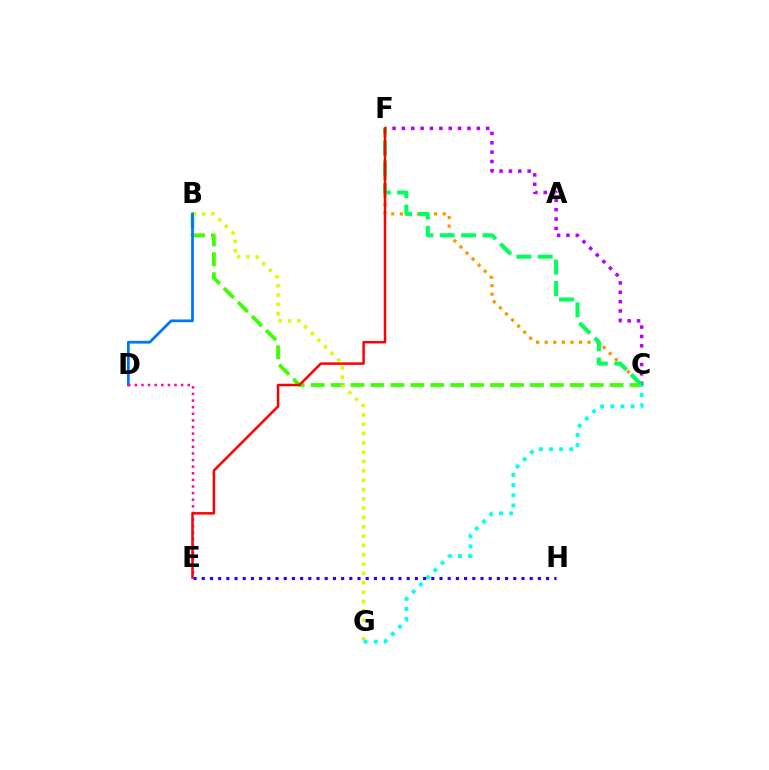{('B', 'C'): [{'color': '#3dff00', 'line_style': 'dashed', 'thickness': 2.71}], ('B', 'G'): [{'color': '#d1ff00', 'line_style': 'dotted', 'thickness': 2.53}], ('C', 'F'): [{'color': '#ff9400', 'line_style': 'dotted', 'thickness': 2.33}, {'color': '#b900ff', 'line_style': 'dotted', 'thickness': 2.54}, {'color': '#00ff5c', 'line_style': 'dashed', 'thickness': 2.9}], ('B', 'D'): [{'color': '#0074ff', 'line_style': 'solid', 'thickness': 1.98}], ('C', 'G'): [{'color': '#00fff6', 'line_style': 'dotted', 'thickness': 2.76}], ('D', 'E'): [{'color': '#ff00ac', 'line_style': 'dotted', 'thickness': 1.8}], ('E', 'H'): [{'color': '#2500ff', 'line_style': 'dotted', 'thickness': 2.23}], ('E', 'F'): [{'color': '#ff0000', 'line_style': 'solid', 'thickness': 1.8}]}